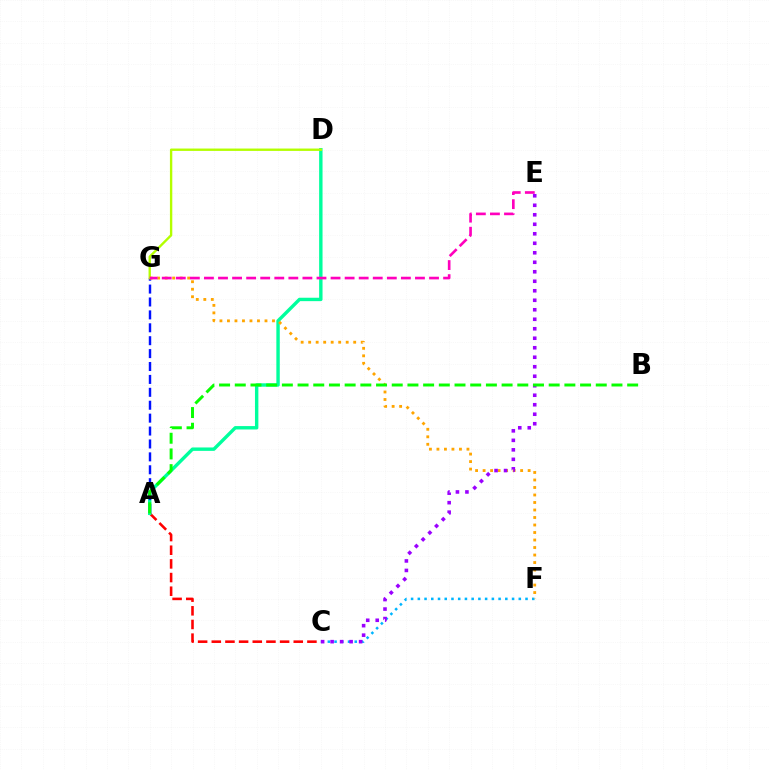{('A', 'C'): [{'color': '#ff0000', 'line_style': 'dashed', 'thickness': 1.86}], ('A', 'D'): [{'color': '#00ff9d', 'line_style': 'solid', 'thickness': 2.45}], ('A', 'G'): [{'color': '#0010ff', 'line_style': 'dashed', 'thickness': 1.75}], ('D', 'G'): [{'color': '#b3ff00', 'line_style': 'solid', 'thickness': 1.71}], ('C', 'F'): [{'color': '#00b5ff', 'line_style': 'dotted', 'thickness': 1.83}], ('F', 'G'): [{'color': '#ffa500', 'line_style': 'dotted', 'thickness': 2.04}], ('C', 'E'): [{'color': '#9b00ff', 'line_style': 'dotted', 'thickness': 2.58}], ('E', 'G'): [{'color': '#ff00bd', 'line_style': 'dashed', 'thickness': 1.91}], ('A', 'B'): [{'color': '#08ff00', 'line_style': 'dashed', 'thickness': 2.13}]}